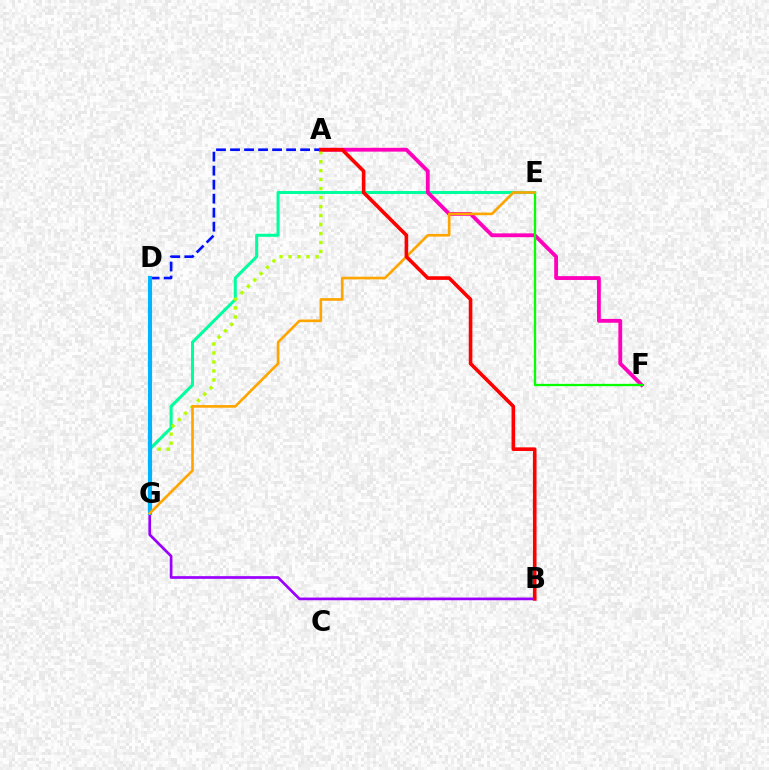{('B', 'G'): [{'color': '#9b00ff', 'line_style': 'solid', 'thickness': 1.94}], ('E', 'G'): [{'color': '#00ff9d', 'line_style': 'solid', 'thickness': 2.19}, {'color': '#ffa500', 'line_style': 'solid', 'thickness': 1.9}], ('A', 'F'): [{'color': '#ff00bd', 'line_style': 'solid', 'thickness': 2.76}], ('A', 'D'): [{'color': '#0010ff', 'line_style': 'dashed', 'thickness': 1.9}], ('A', 'G'): [{'color': '#b3ff00', 'line_style': 'dotted', 'thickness': 2.44}], ('E', 'F'): [{'color': '#08ff00', 'line_style': 'solid', 'thickness': 1.65}], ('D', 'G'): [{'color': '#00b5ff', 'line_style': 'solid', 'thickness': 2.97}], ('A', 'B'): [{'color': '#ff0000', 'line_style': 'solid', 'thickness': 2.6}]}